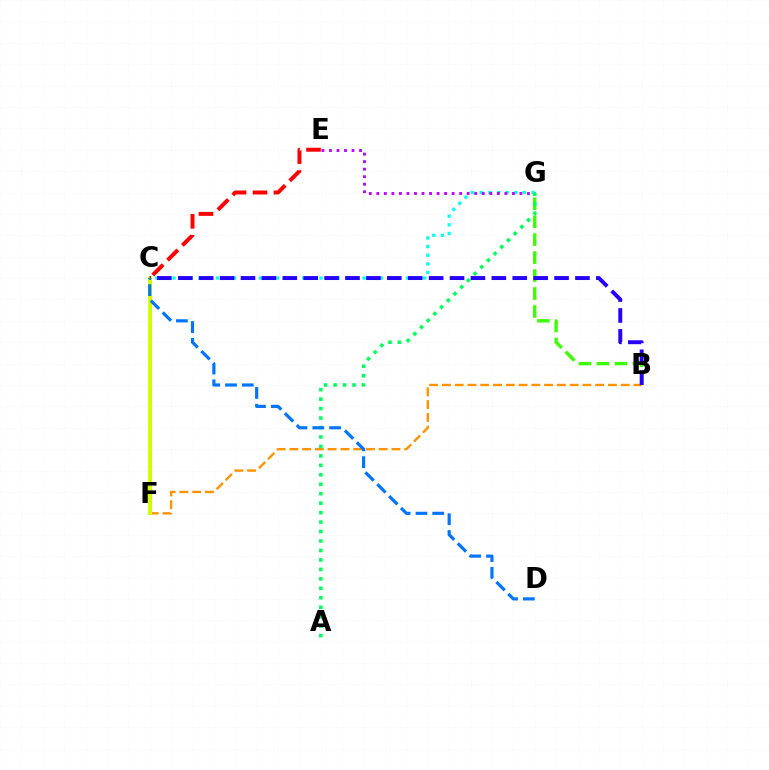{('B', 'G'): [{'color': '#3dff00', 'line_style': 'dashed', 'thickness': 2.44}], ('C', 'F'): [{'color': '#ff00ac', 'line_style': 'solid', 'thickness': 1.82}, {'color': '#d1ff00', 'line_style': 'solid', 'thickness': 2.82}], ('B', 'F'): [{'color': '#ff9400', 'line_style': 'dashed', 'thickness': 1.73}], ('C', 'E'): [{'color': '#ff0000', 'line_style': 'dashed', 'thickness': 2.85}], ('C', 'G'): [{'color': '#00fff6', 'line_style': 'dotted', 'thickness': 2.35}], ('E', 'G'): [{'color': '#b900ff', 'line_style': 'dotted', 'thickness': 2.05}], ('B', 'C'): [{'color': '#2500ff', 'line_style': 'dashed', 'thickness': 2.84}], ('A', 'G'): [{'color': '#00ff5c', 'line_style': 'dotted', 'thickness': 2.57}], ('C', 'D'): [{'color': '#0074ff', 'line_style': 'dashed', 'thickness': 2.28}]}